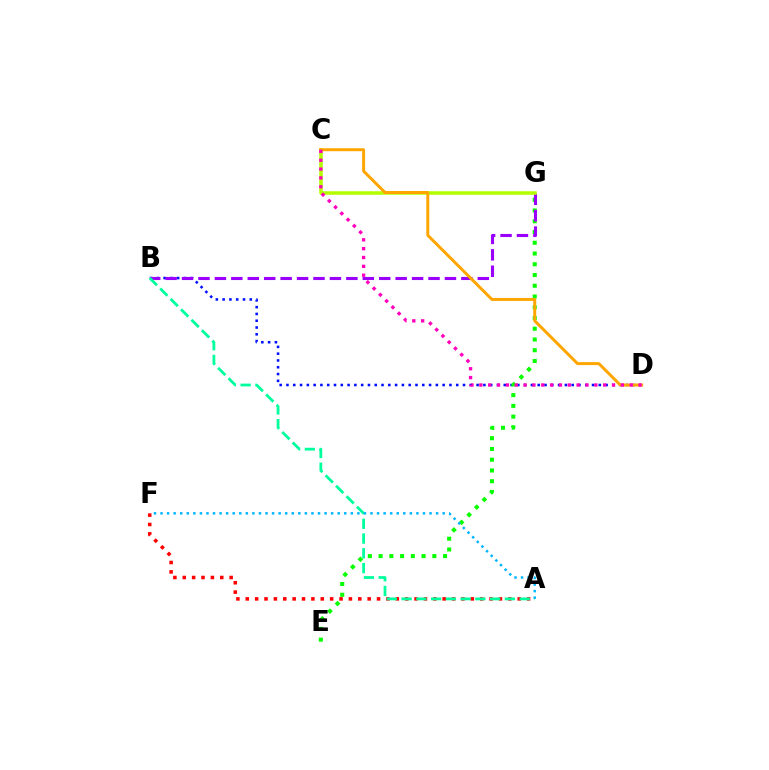{('B', 'D'): [{'color': '#0010ff', 'line_style': 'dotted', 'thickness': 1.84}], ('E', 'G'): [{'color': '#08ff00', 'line_style': 'dotted', 'thickness': 2.92}], ('B', 'G'): [{'color': '#9b00ff', 'line_style': 'dashed', 'thickness': 2.23}], ('A', 'F'): [{'color': '#ff0000', 'line_style': 'dotted', 'thickness': 2.55}, {'color': '#00b5ff', 'line_style': 'dotted', 'thickness': 1.78}], ('A', 'B'): [{'color': '#00ff9d', 'line_style': 'dashed', 'thickness': 2.01}], ('C', 'G'): [{'color': '#b3ff00', 'line_style': 'solid', 'thickness': 2.56}], ('C', 'D'): [{'color': '#ffa500', 'line_style': 'solid', 'thickness': 2.14}, {'color': '#ff00bd', 'line_style': 'dotted', 'thickness': 2.4}]}